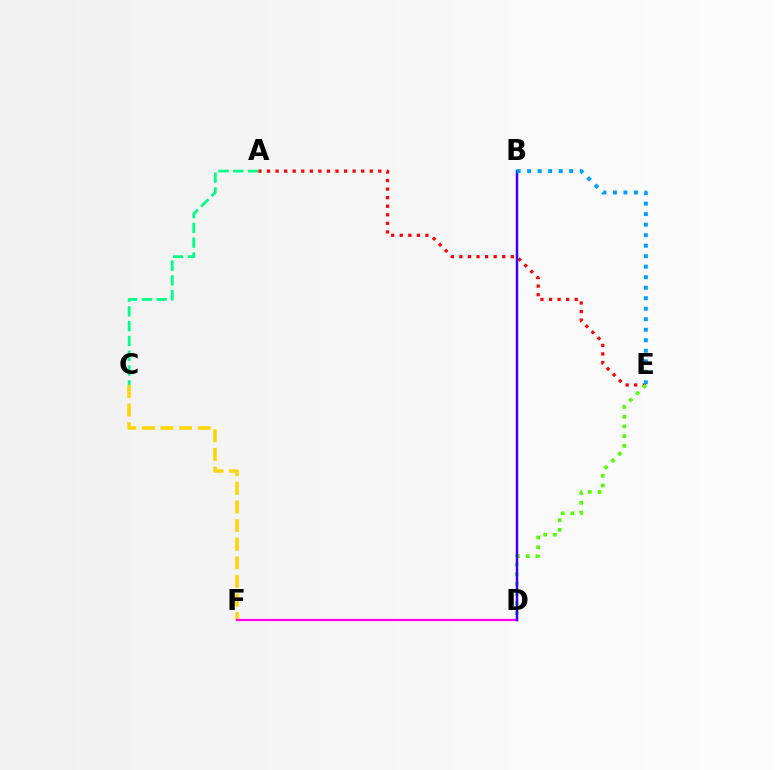{('A', 'E'): [{'color': '#ff0000', 'line_style': 'dotted', 'thickness': 2.33}], ('C', 'F'): [{'color': '#ffd500', 'line_style': 'dashed', 'thickness': 2.53}], ('A', 'C'): [{'color': '#00ff86', 'line_style': 'dashed', 'thickness': 2.01}], ('D', 'E'): [{'color': '#4fff00', 'line_style': 'dotted', 'thickness': 2.64}], ('D', 'F'): [{'color': '#ff00ed', 'line_style': 'solid', 'thickness': 1.59}], ('B', 'D'): [{'color': '#3700ff', 'line_style': 'solid', 'thickness': 1.78}], ('B', 'E'): [{'color': '#009eff', 'line_style': 'dotted', 'thickness': 2.86}]}